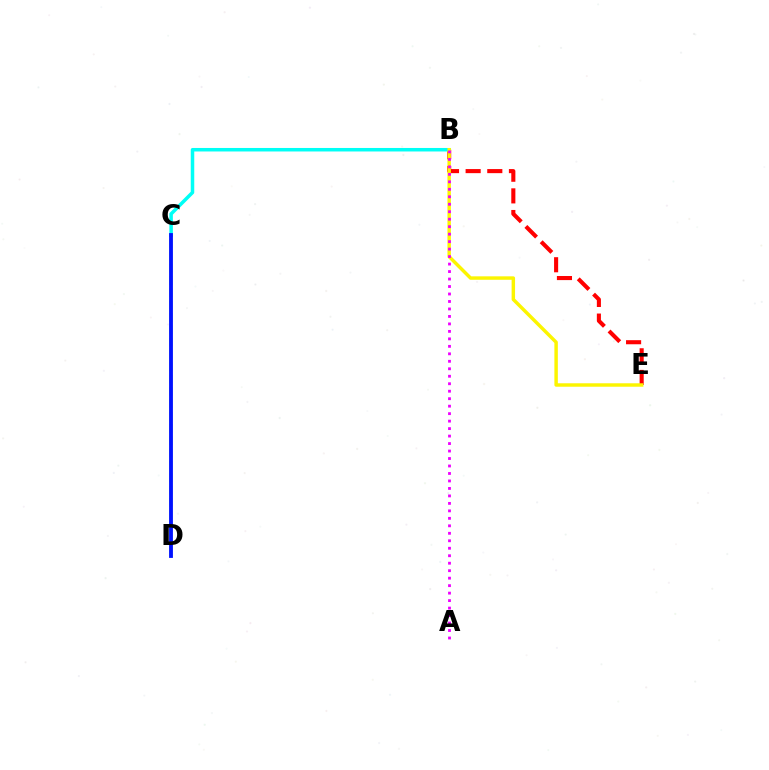{('B', 'E'): [{'color': '#ff0000', 'line_style': 'dashed', 'thickness': 2.94}, {'color': '#fcf500', 'line_style': 'solid', 'thickness': 2.48}], ('B', 'C'): [{'color': '#00fff6', 'line_style': 'solid', 'thickness': 2.53}], ('C', 'D'): [{'color': '#08ff00', 'line_style': 'dashed', 'thickness': 1.67}, {'color': '#0010ff', 'line_style': 'solid', 'thickness': 2.75}], ('A', 'B'): [{'color': '#ee00ff', 'line_style': 'dotted', 'thickness': 2.03}]}